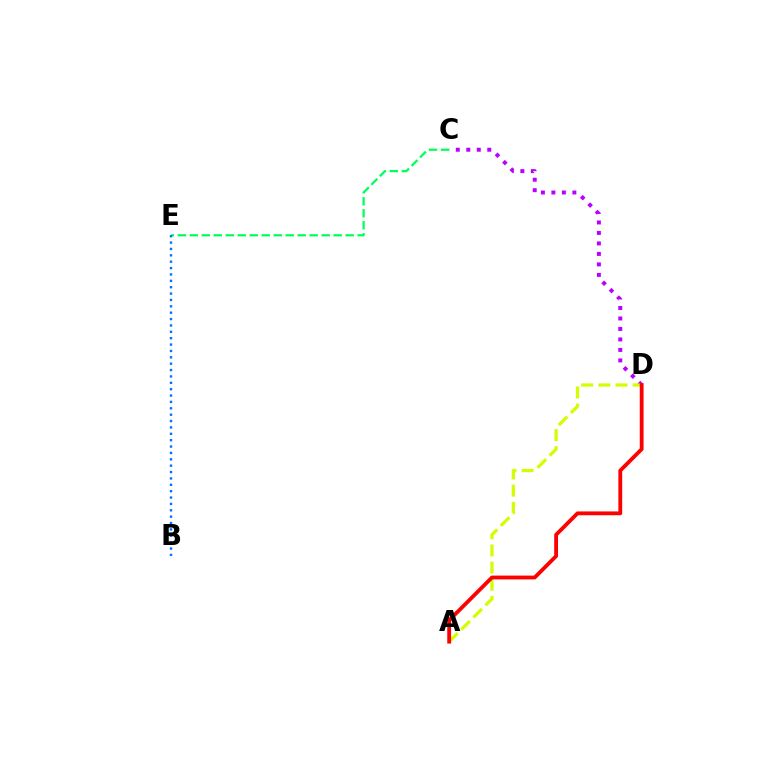{('C', 'D'): [{'color': '#b900ff', 'line_style': 'dotted', 'thickness': 2.85}], ('C', 'E'): [{'color': '#00ff5c', 'line_style': 'dashed', 'thickness': 1.63}], ('A', 'D'): [{'color': '#d1ff00', 'line_style': 'dashed', 'thickness': 2.33}, {'color': '#ff0000', 'line_style': 'solid', 'thickness': 2.75}], ('B', 'E'): [{'color': '#0074ff', 'line_style': 'dotted', 'thickness': 1.73}]}